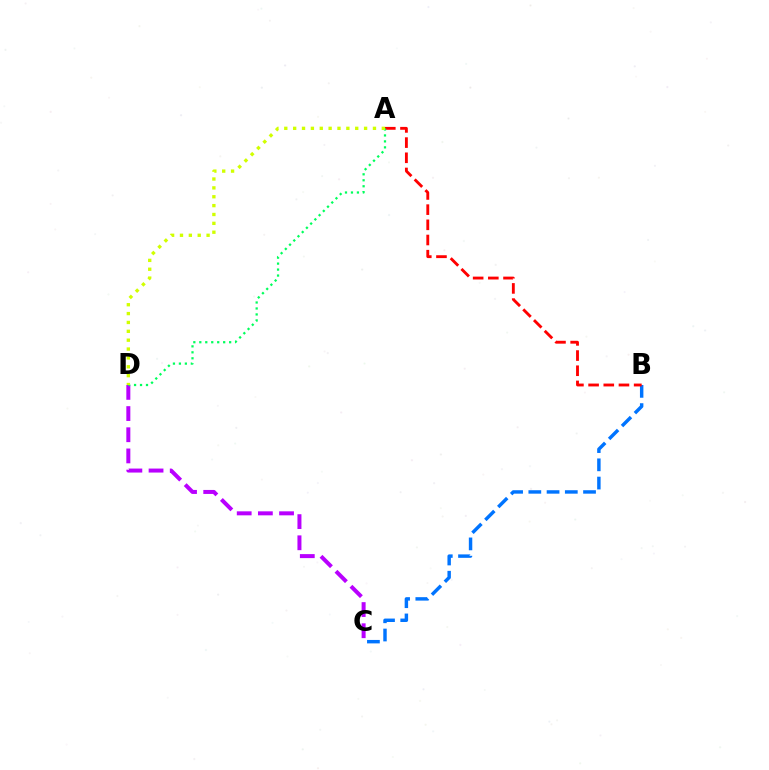{('B', 'C'): [{'color': '#0074ff', 'line_style': 'dashed', 'thickness': 2.48}], ('C', 'D'): [{'color': '#b900ff', 'line_style': 'dashed', 'thickness': 2.88}], ('A', 'B'): [{'color': '#ff0000', 'line_style': 'dashed', 'thickness': 2.06}], ('A', 'D'): [{'color': '#00ff5c', 'line_style': 'dotted', 'thickness': 1.62}, {'color': '#d1ff00', 'line_style': 'dotted', 'thickness': 2.41}]}